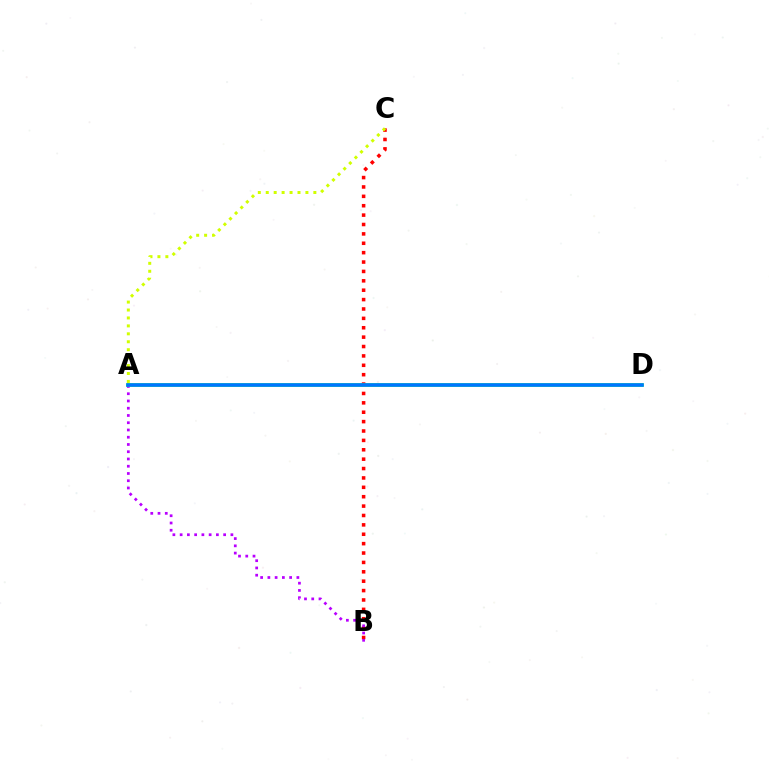{('B', 'C'): [{'color': '#ff0000', 'line_style': 'dotted', 'thickness': 2.55}], ('A', 'B'): [{'color': '#b900ff', 'line_style': 'dotted', 'thickness': 1.97}], ('A', 'C'): [{'color': '#d1ff00', 'line_style': 'dotted', 'thickness': 2.16}], ('A', 'D'): [{'color': '#00ff5c', 'line_style': 'solid', 'thickness': 2.52}, {'color': '#0074ff', 'line_style': 'solid', 'thickness': 2.53}]}